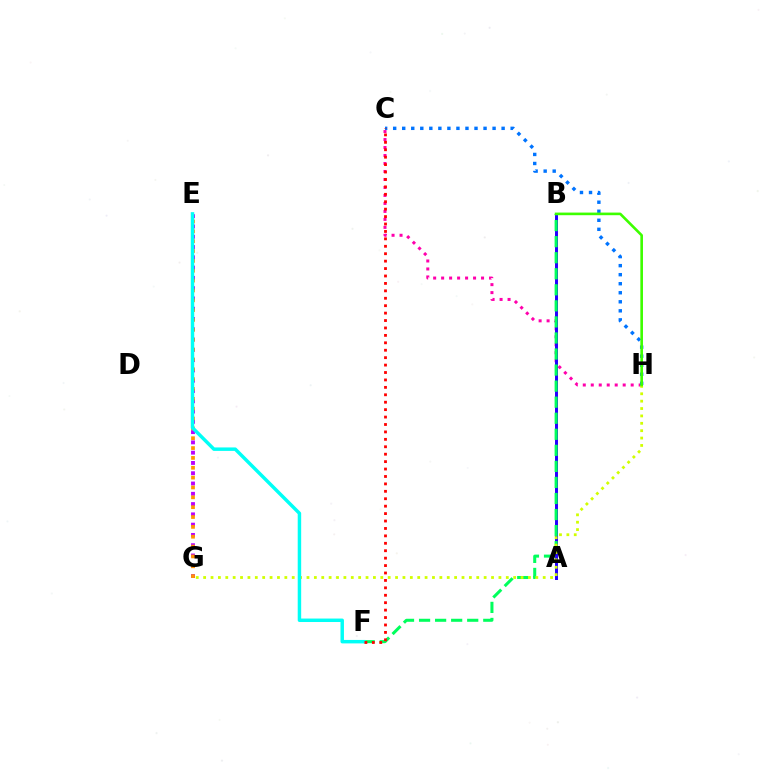{('C', 'H'): [{'color': '#ff00ac', 'line_style': 'dotted', 'thickness': 2.17}, {'color': '#0074ff', 'line_style': 'dotted', 'thickness': 2.46}], ('E', 'G'): [{'color': '#b900ff', 'line_style': 'dotted', 'thickness': 2.79}, {'color': '#ff9400', 'line_style': 'dotted', 'thickness': 2.68}], ('A', 'B'): [{'color': '#2500ff', 'line_style': 'solid', 'thickness': 2.15}], ('B', 'F'): [{'color': '#00ff5c', 'line_style': 'dashed', 'thickness': 2.18}], ('G', 'H'): [{'color': '#d1ff00', 'line_style': 'dotted', 'thickness': 2.01}], ('B', 'H'): [{'color': '#3dff00', 'line_style': 'solid', 'thickness': 1.89}], ('E', 'F'): [{'color': '#00fff6', 'line_style': 'solid', 'thickness': 2.49}], ('C', 'F'): [{'color': '#ff0000', 'line_style': 'dotted', 'thickness': 2.02}]}